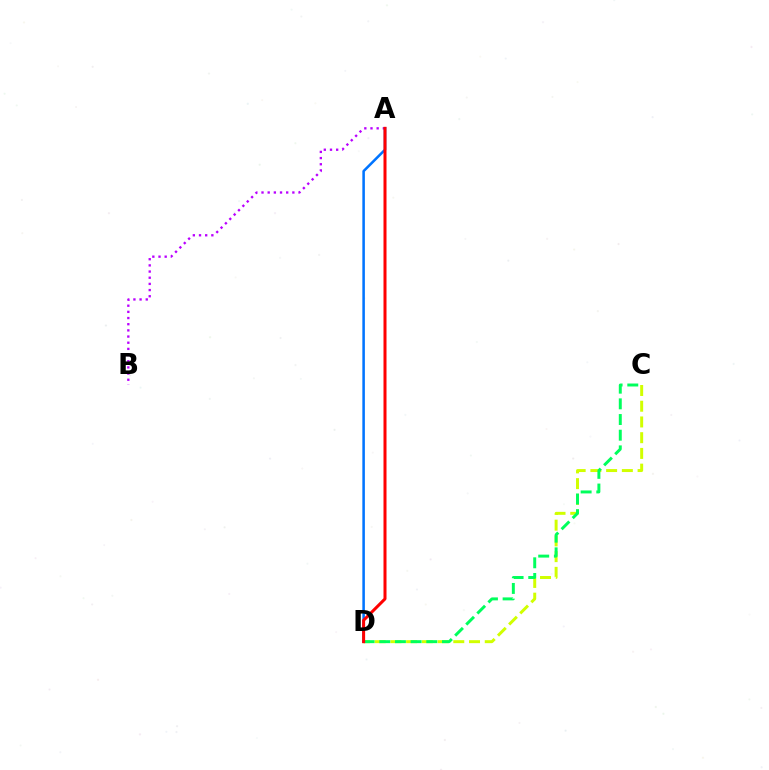{('C', 'D'): [{'color': '#d1ff00', 'line_style': 'dashed', 'thickness': 2.14}, {'color': '#00ff5c', 'line_style': 'dashed', 'thickness': 2.13}], ('A', 'B'): [{'color': '#b900ff', 'line_style': 'dotted', 'thickness': 1.68}], ('A', 'D'): [{'color': '#0074ff', 'line_style': 'solid', 'thickness': 1.83}, {'color': '#ff0000', 'line_style': 'solid', 'thickness': 2.17}]}